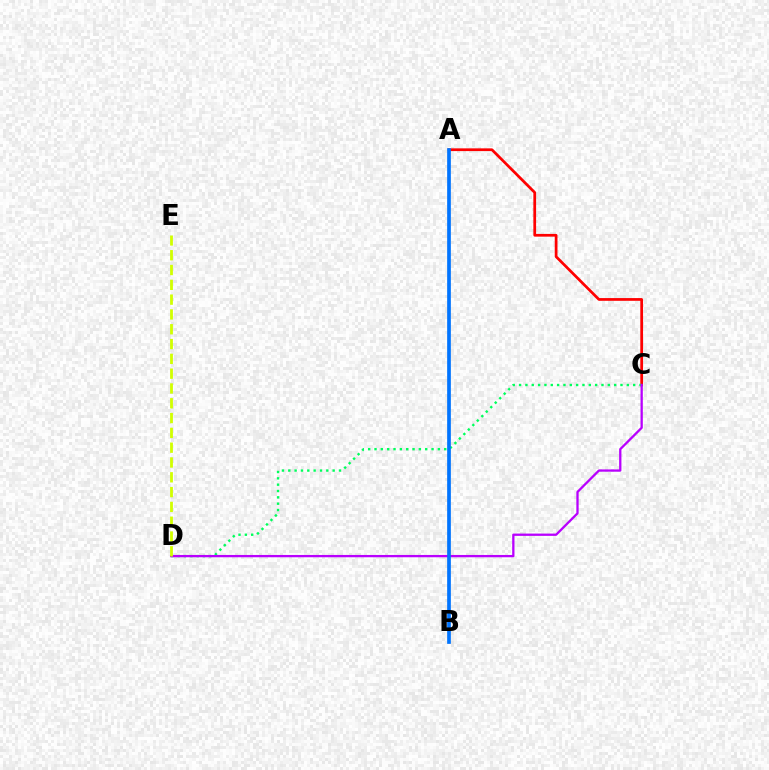{('A', 'C'): [{'color': '#ff0000', 'line_style': 'solid', 'thickness': 1.97}], ('C', 'D'): [{'color': '#00ff5c', 'line_style': 'dotted', 'thickness': 1.72}, {'color': '#b900ff', 'line_style': 'solid', 'thickness': 1.65}], ('A', 'B'): [{'color': '#0074ff', 'line_style': 'solid', 'thickness': 2.66}], ('D', 'E'): [{'color': '#d1ff00', 'line_style': 'dashed', 'thickness': 2.01}]}